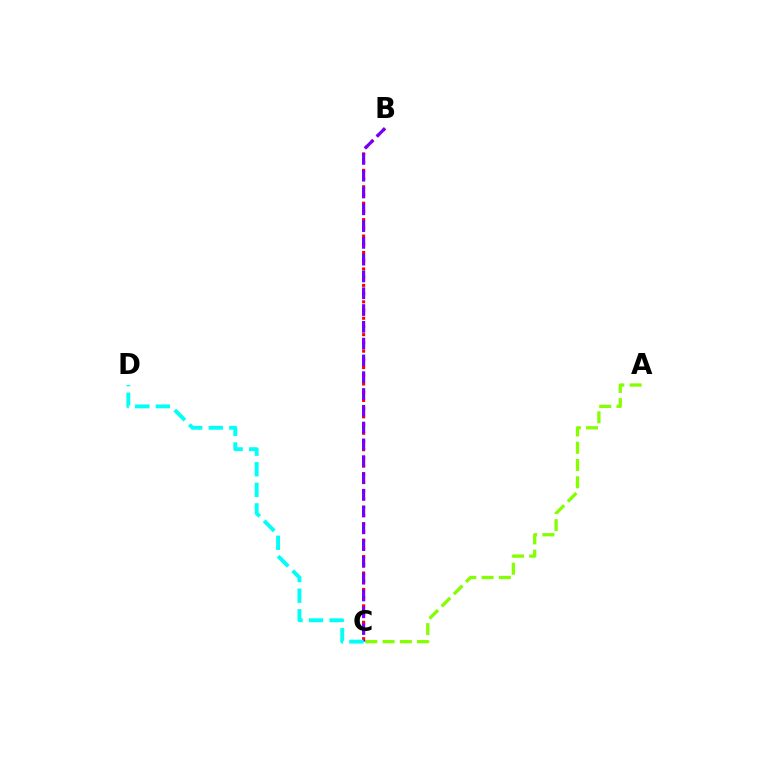{('B', 'C'): [{'color': '#ff0000', 'line_style': 'dotted', 'thickness': 2.23}, {'color': '#7200ff', 'line_style': 'dashed', 'thickness': 2.28}], ('A', 'C'): [{'color': '#84ff00', 'line_style': 'dashed', 'thickness': 2.35}], ('C', 'D'): [{'color': '#00fff6', 'line_style': 'dashed', 'thickness': 2.8}]}